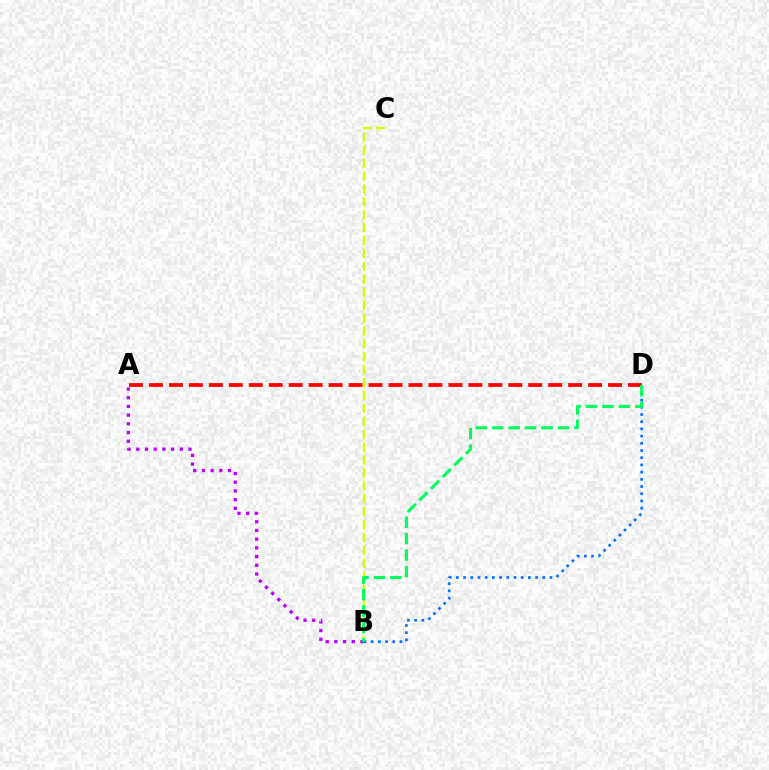{('A', 'D'): [{'color': '#ff0000', 'line_style': 'dashed', 'thickness': 2.71}], ('B', 'C'): [{'color': '#d1ff00', 'line_style': 'dashed', 'thickness': 1.75}], ('A', 'B'): [{'color': '#b900ff', 'line_style': 'dotted', 'thickness': 2.36}], ('B', 'D'): [{'color': '#0074ff', 'line_style': 'dotted', 'thickness': 1.96}, {'color': '#00ff5c', 'line_style': 'dashed', 'thickness': 2.24}]}